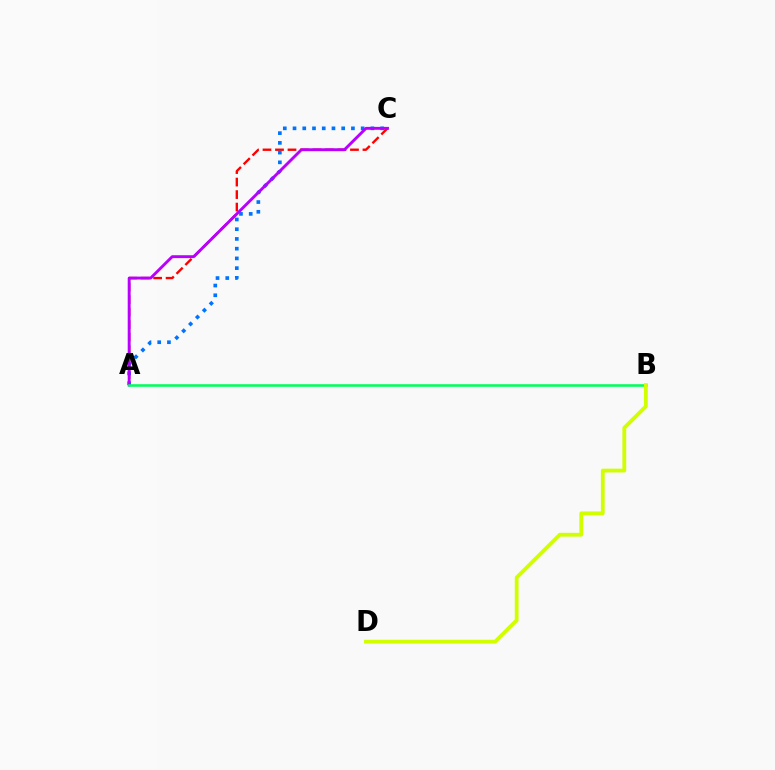{('A', 'C'): [{'color': '#ff0000', 'line_style': 'dashed', 'thickness': 1.7}, {'color': '#0074ff', 'line_style': 'dotted', 'thickness': 2.64}, {'color': '#b900ff', 'line_style': 'solid', 'thickness': 2.09}], ('A', 'B'): [{'color': '#00ff5c', 'line_style': 'solid', 'thickness': 1.86}], ('B', 'D'): [{'color': '#d1ff00', 'line_style': 'solid', 'thickness': 2.74}]}